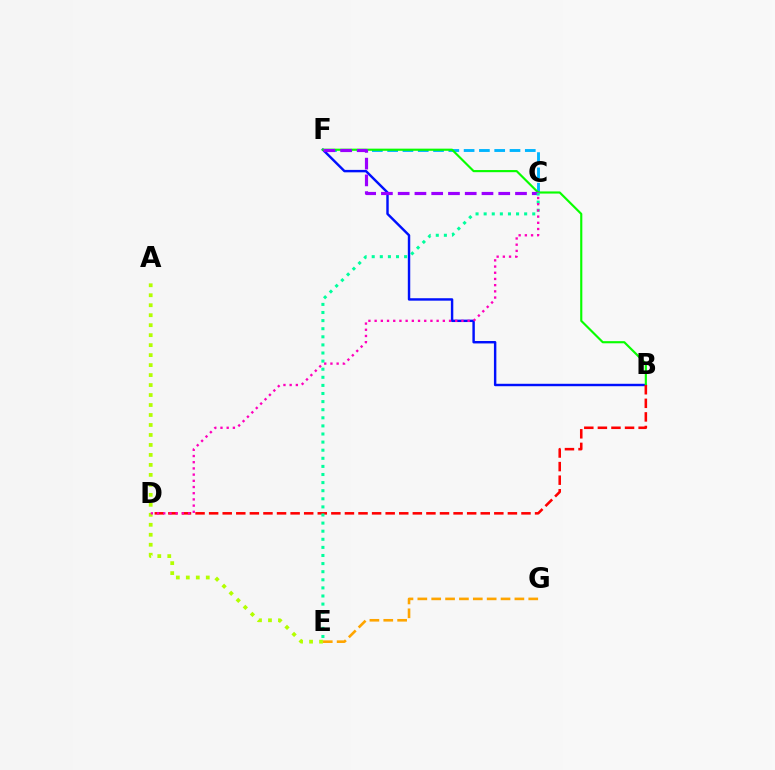{('B', 'F'): [{'color': '#0010ff', 'line_style': 'solid', 'thickness': 1.75}, {'color': '#08ff00', 'line_style': 'solid', 'thickness': 1.55}], ('A', 'E'): [{'color': '#b3ff00', 'line_style': 'dotted', 'thickness': 2.71}], ('C', 'F'): [{'color': '#00b5ff', 'line_style': 'dashed', 'thickness': 2.08}, {'color': '#9b00ff', 'line_style': 'dashed', 'thickness': 2.28}], ('E', 'G'): [{'color': '#ffa500', 'line_style': 'dashed', 'thickness': 1.88}], ('B', 'D'): [{'color': '#ff0000', 'line_style': 'dashed', 'thickness': 1.84}], ('C', 'E'): [{'color': '#00ff9d', 'line_style': 'dotted', 'thickness': 2.2}], ('C', 'D'): [{'color': '#ff00bd', 'line_style': 'dotted', 'thickness': 1.68}]}